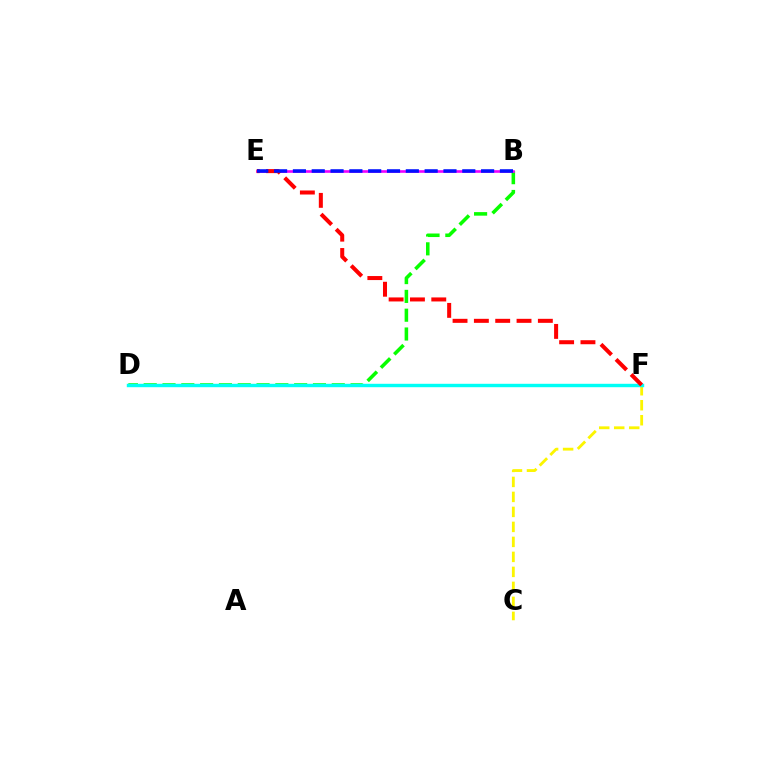{('B', 'D'): [{'color': '#08ff00', 'line_style': 'dashed', 'thickness': 2.56}], ('C', 'F'): [{'color': '#fcf500', 'line_style': 'dashed', 'thickness': 2.04}], ('D', 'F'): [{'color': '#00fff6', 'line_style': 'solid', 'thickness': 2.46}], ('B', 'E'): [{'color': '#ee00ff', 'line_style': 'solid', 'thickness': 1.89}, {'color': '#0010ff', 'line_style': 'dashed', 'thickness': 2.56}], ('E', 'F'): [{'color': '#ff0000', 'line_style': 'dashed', 'thickness': 2.9}]}